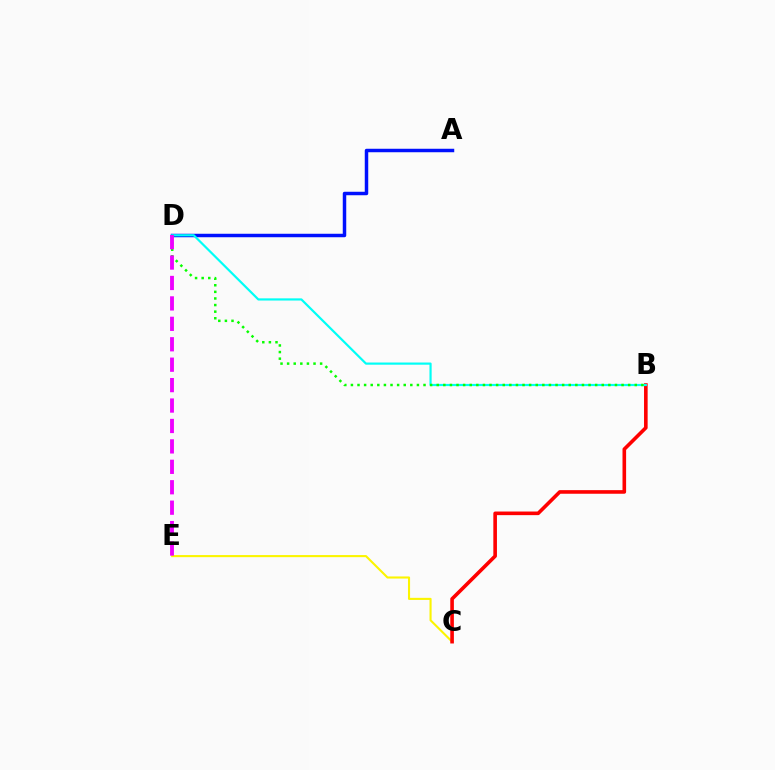{('A', 'D'): [{'color': '#0010ff', 'line_style': 'solid', 'thickness': 2.5}], ('C', 'E'): [{'color': '#fcf500', 'line_style': 'solid', 'thickness': 1.51}], ('B', 'C'): [{'color': '#ff0000', 'line_style': 'solid', 'thickness': 2.6}], ('B', 'D'): [{'color': '#00fff6', 'line_style': 'solid', 'thickness': 1.57}, {'color': '#08ff00', 'line_style': 'dotted', 'thickness': 1.79}], ('D', 'E'): [{'color': '#ee00ff', 'line_style': 'dashed', 'thickness': 2.77}]}